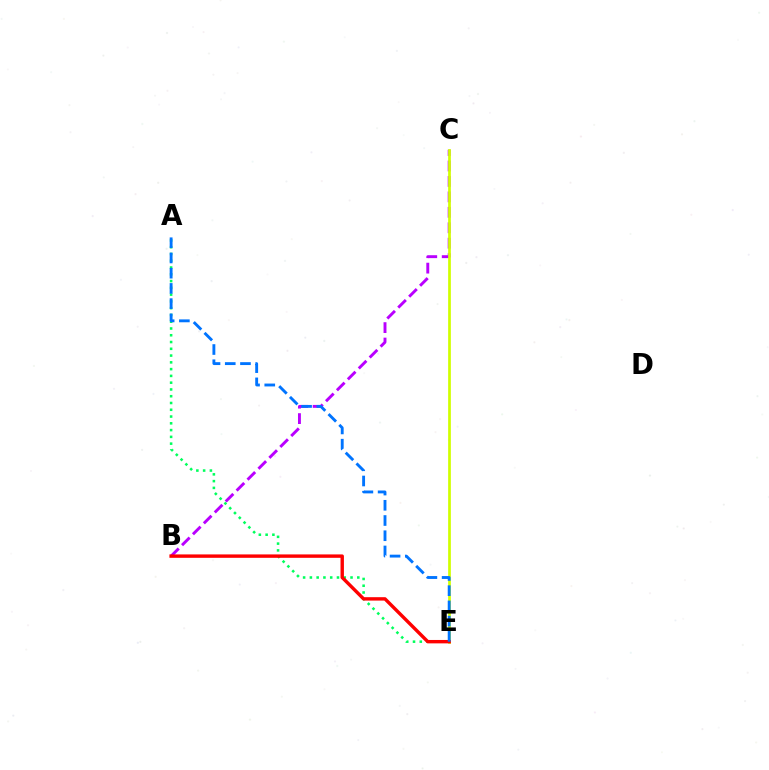{('B', 'C'): [{'color': '#b900ff', 'line_style': 'dashed', 'thickness': 2.1}], ('A', 'E'): [{'color': '#00ff5c', 'line_style': 'dotted', 'thickness': 1.84}, {'color': '#0074ff', 'line_style': 'dashed', 'thickness': 2.07}], ('C', 'E'): [{'color': '#d1ff00', 'line_style': 'solid', 'thickness': 1.96}], ('B', 'E'): [{'color': '#ff0000', 'line_style': 'solid', 'thickness': 2.45}]}